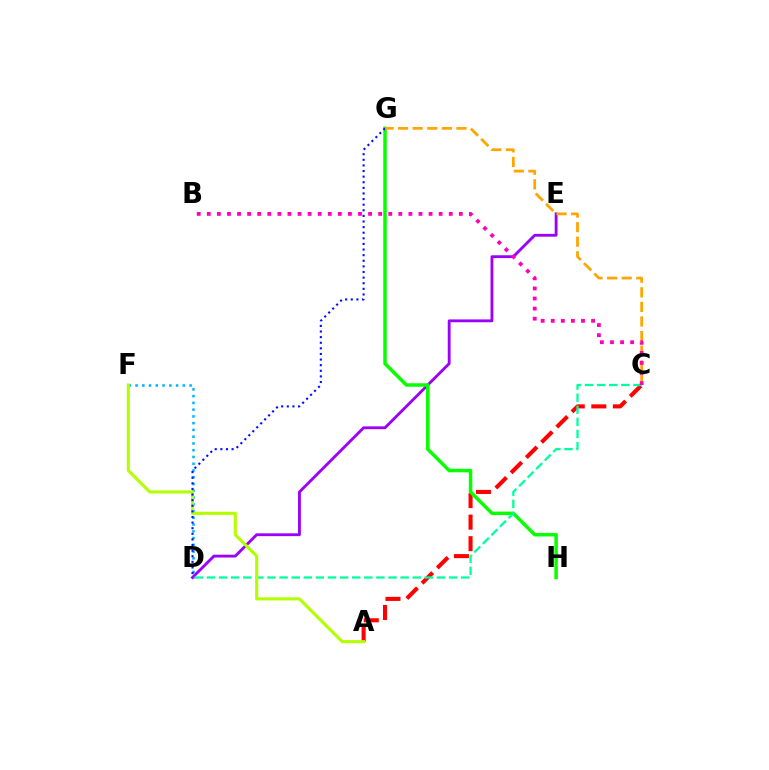{('A', 'C'): [{'color': '#ff0000', 'line_style': 'dashed', 'thickness': 2.93}], ('D', 'F'): [{'color': '#00b5ff', 'line_style': 'dotted', 'thickness': 1.84}], ('D', 'E'): [{'color': '#9b00ff', 'line_style': 'solid', 'thickness': 2.04}], ('G', 'H'): [{'color': '#08ff00', 'line_style': 'solid', 'thickness': 2.51}], ('C', 'D'): [{'color': '#00ff9d', 'line_style': 'dashed', 'thickness': 1.64}], ('A', 'F'): [{'color': '#b3ff00', 'line_style': 'solid', 'thickness': 2.23}], ('D', 'G'): [{'color': '#0010ff', 'line_style': 'dotted', 'thickness': 1.52}], ('C', 'G'): [{'color': '#ffa500', 'line_style': 'dashed', 'thickness': 1.98}], ('B', 'C'): [{'color': '#ff00bd', 'line_style': 'dotted', 'thickness': 2.74}]}